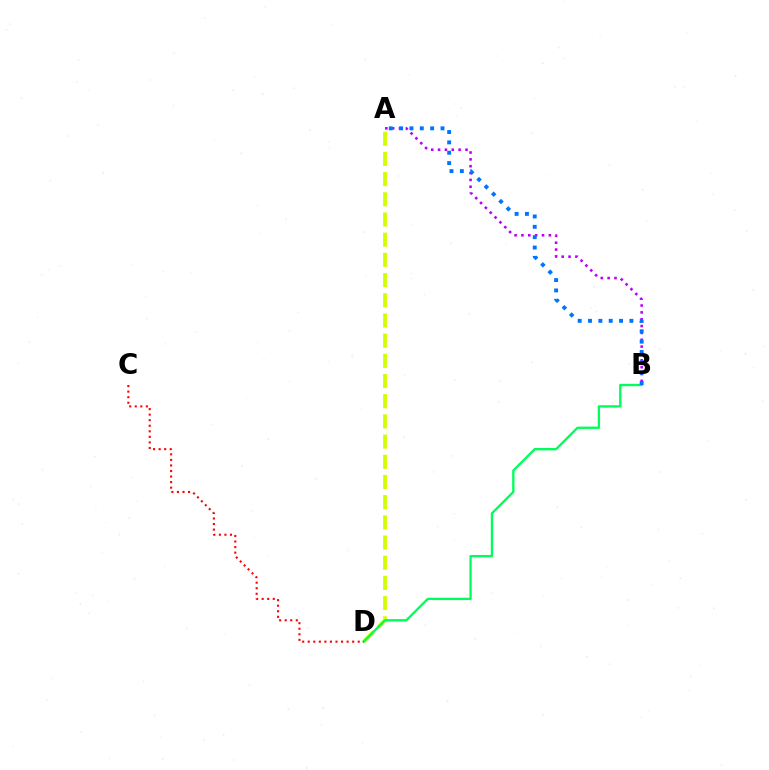{('A', 'B'): [{'color': '#b900ff', 'line_style': 'dotted', 'thickness': 1.86}, {'color': '#0074ff', 'line_style': 'dotted', 'thickness': 2.81}], ('A', 'D'): [{'color': '#d1ff00', 'line_style': 'dashed', 'thickness': 2.74}], ('B', 'D'): [{'color': '#00ff5c', 'line_style': 'solid', 'thickness': 1.68}], ('C', 'D'): [{'color': '#ff0000', 'line_style': 'dotted', 'thickness': 1.51}]}